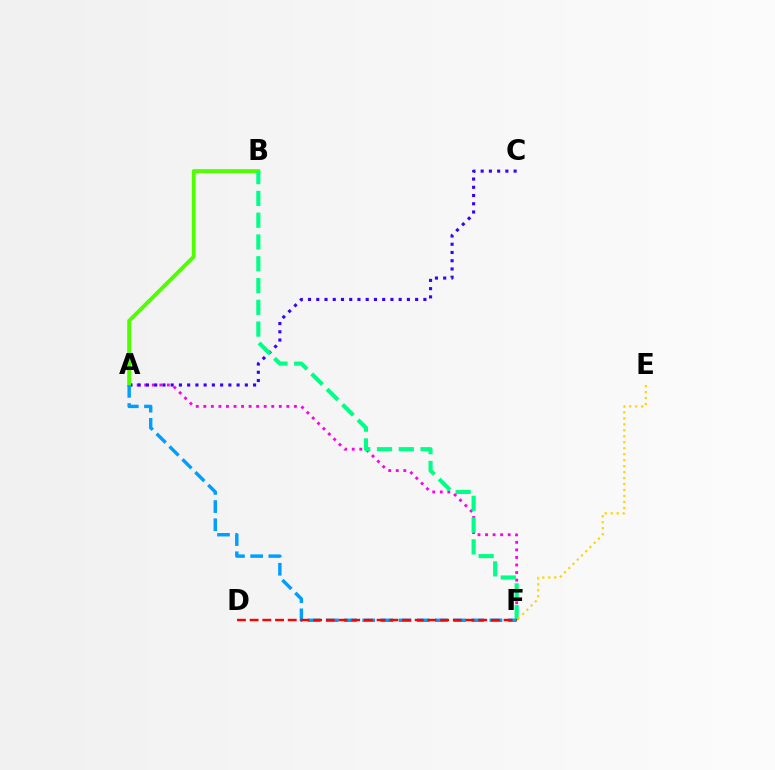{('A', 'F'): [{'color': '#ff00ed', 'line_style': 'dotted', 'thickness': 2.05}, {'color': '#009eff', 'line_style': 'dashed', 'thickness': 2.47}], ('A', 'C'): [{'color': '#3700ff', 'line_style': 'dotted', 'thickness': 2.24}], ('A', 'B'): [{'color': '#4fff00', 'line_style': 'solid', 'thickness': 2.81}], ('B', 'F'): [{'color': '#00ff86', 'line_style': 'dashed', 'thickness': 2.96}], ('D', 'F'): [{'color': '#ff0000', 'line_style': 'dashed', 'thickness': 1.72}], ('E', 'F'): [{'color': '#ffd500', 'line_style': 'dotted', 'thickness': 1.62}]}